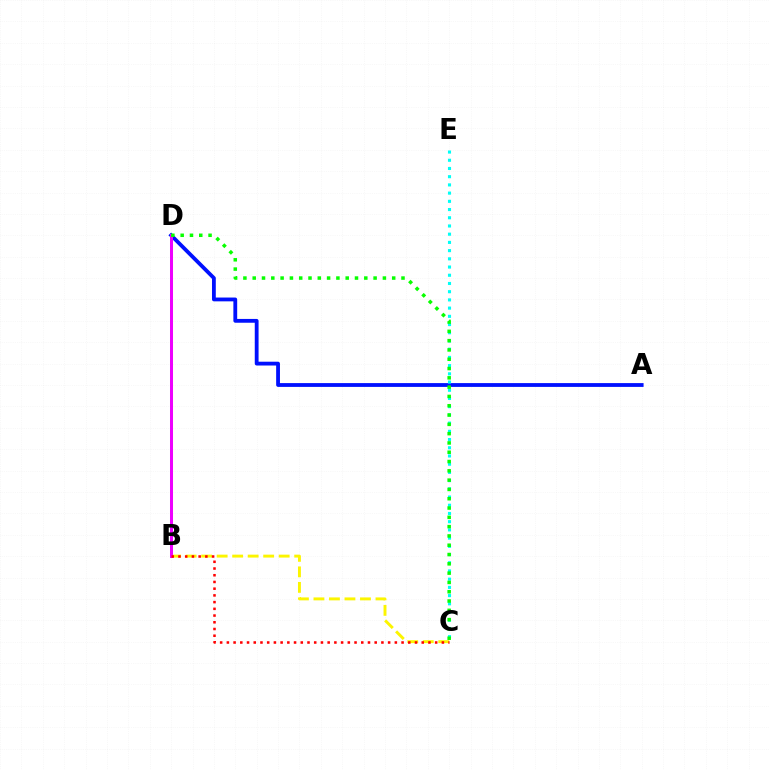{('A', 'D'): [{'color': '#0010ff', 'line_style': 'solid', 'thickness': 2.74}], ('B', 'C'): [{'color': '#fcf500', 'line_style': 'dashed', 'thickness': 2.11}, {'color': '#ff0000', 'line_style': 'dotted', 'thickness': 1.83}], ('C', 'E'): [{'color': '#00fff6', 'line_style': 'dotted', 'thickness': 2.23}], ('B', 'D'): [{'color': '#ee00ff', 'line_style': 'solid', 'thickness': 2.16}], ('C', 'D'): [{'color': '#08ff00', 'line_style': 'dotted', 'thickness': 2.53}]}